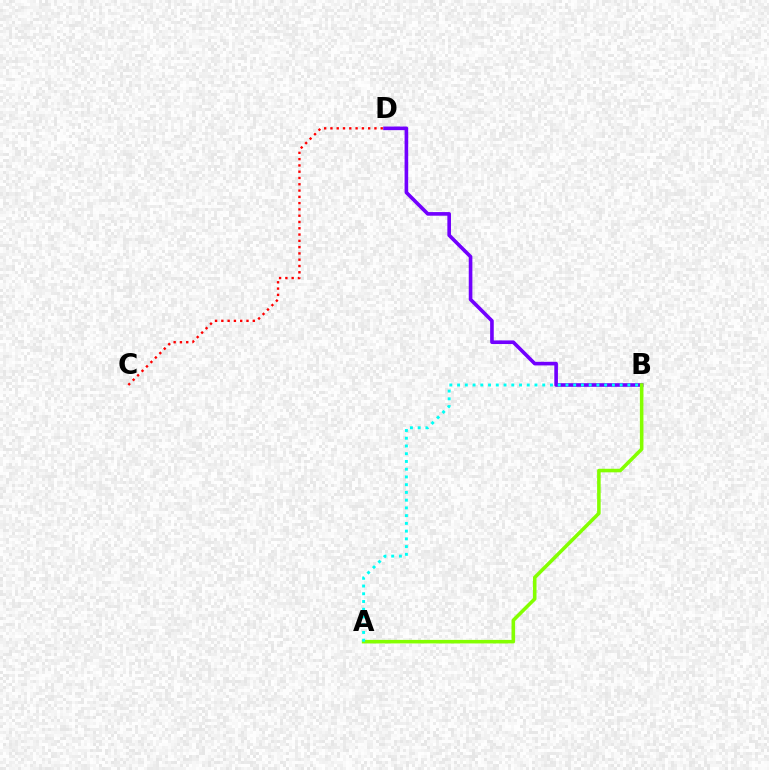{('B', 'D'): [{'color': '#7200ff', 'line_style': 'solid', 'thickness': 2.61}], ('A', 'B'): [{'color': '#84ff00', 'line_style': 'solid', 'thickness': 2.56}, {'color': '#00fff6', 'line_style': 'dotted', 'thickness': 2.1}], ('C', 'D'): [{'color': '#ff0000', 'line_style': 'dotted', 'thickness': 1.71}]}